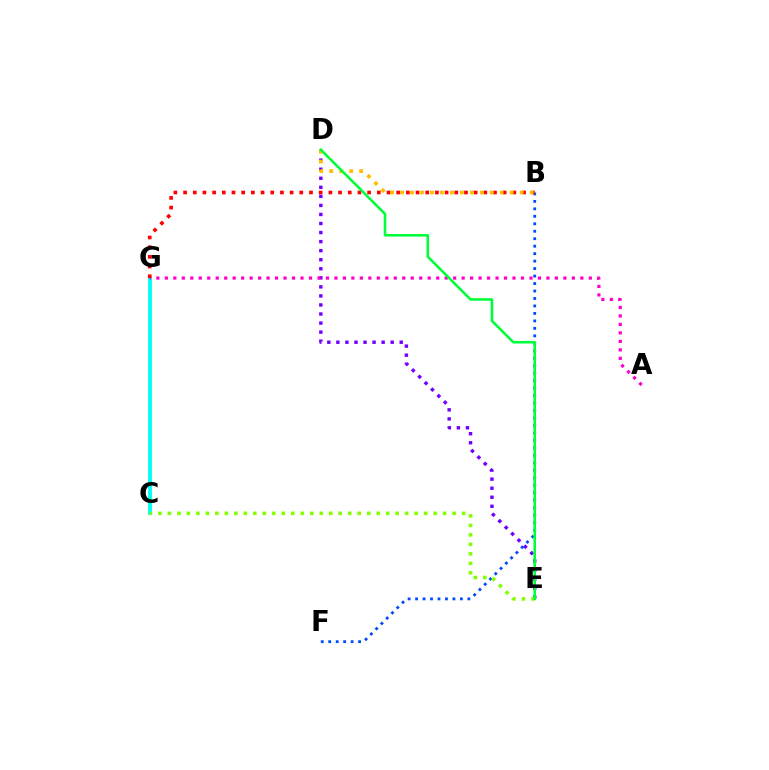{('B', 'F'): [{'color': '#004bff', 'line_style': 'dotted', 'thickness': 2.03}], ('C', 'G'): [{'color': '#00fff6', 'line_style': 'solid', 'thickness': 2.79}], ('D', 'E'): [{'color': '#7200ff', 'line_style': 'dotted', 'thickness': 2.46}, {'color': '#00ff39', 'line_style': 'solid', 'thickness': 1.85}], ('A', 'G'): [{'color': '#ff00cf', 'line_style': 'dotted', 'thickness': 2.3}], ('C', 'E'): [{'color': '#84ff00', 'line_style': 'dotted', 'thickness': 2.58}], ('B', 'G'): [{'color': '#ff0000', 'line_style': 'dotted', 'thickness': 2.63}], ('B', 'D'): [{'color': '#ffbd00', 'line_style': 'dotted', 'thickness': 2.71}]}